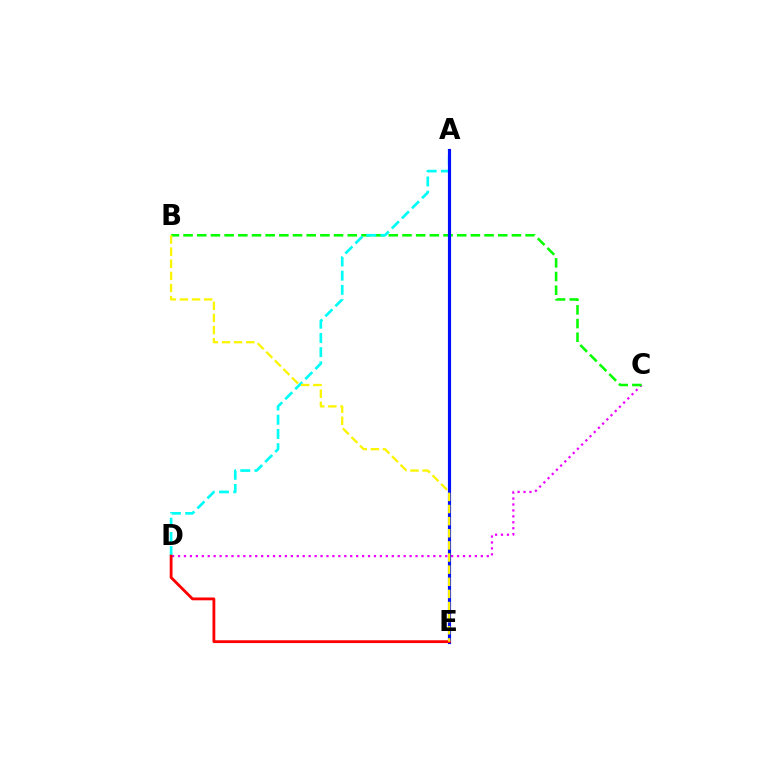{('C', 'D'): [{'color': '#ee00ff', 'line_style': 'dotted', 'thickness': 1.61}], ('B', 'C'): [{'color': '#08ff00', 'line_style': 'dashed', 'thickness': 1.86}], ('A', 'D'): [{'color': '#00fff6', 'line_style': 'dashed', 'thickness': 1.93}], ('A', 'E'): [{'color': '#0010ff', 'line_style': 'solid', 'thickness': 2.27}], ('D', 'E'): [{'color': '#ff0000', 'line_style': 'solid', 'thickness': 2.03}], ('B', 'E'): [{'color': '#fcf500', 'line_style': 'dashed', 'thickness': 1.65}]}